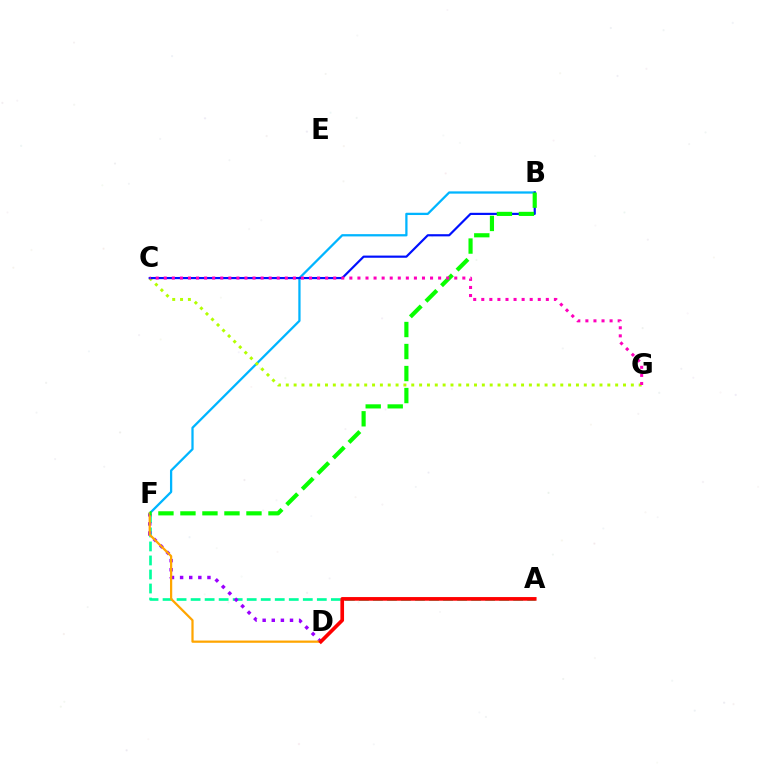{('A', 'F'): [{'color': '#00ff9d', 'line_style': 'dashed', 'thickness': 1.91}], ('D', 'F'): [{'color': '#9b00ff', 'line_style': 'dotted', 'thickness': 2.48}, {'color': '#ffa500', 'line_style': 'solid', 'thickness': 1.61}], ('B', 'F'): [{'color': '#00b5ff', 'line_style': 'solid', 'thickness': 1.63}, {'color': '#08ff00', 'line_style': 'dashed', 'thickness': 2.99}], ('C', 'G'): [{'color': '#b3ff00', 'line_style': 'dotted', 'thickness': 2.13}, {'color': '#ff00bd', 'line_style': 'dotted', 'thickness': 2.19}], ('A', 'D'): [{'color': '#ff0000', 'line_style': 'solid', 'thickness': 2.63}], ('B', 'C'): [{'color': '#0010ff', 'line_style': 'solid', 'thickness': 1.57}]}